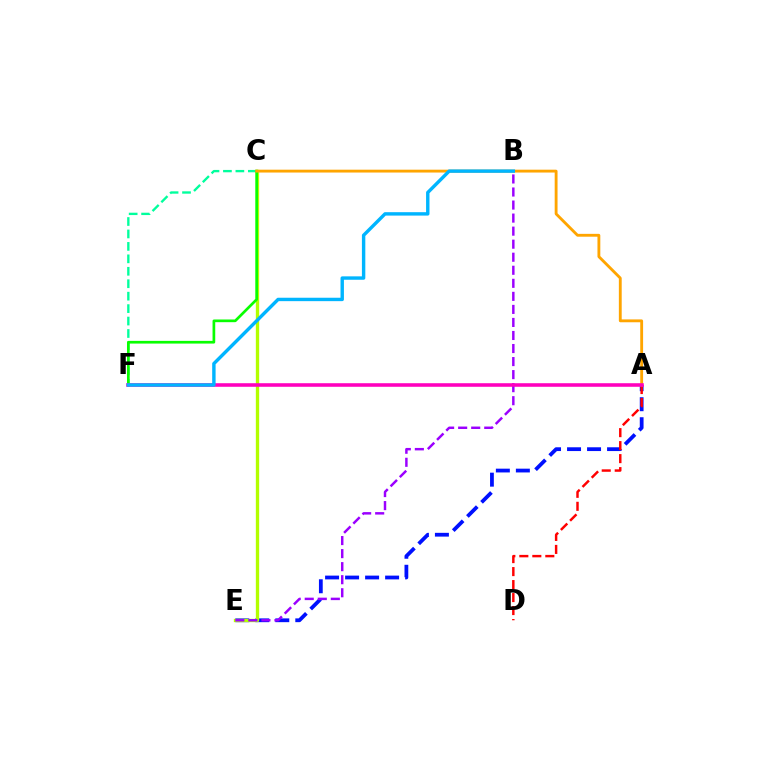{('A', 'E'): [{'color': '#0010ff', 'line_style': 'dashed', 'thickness': 2.72}], ('C', 'E'): [{'color': '#b3ff00', 'line_style': 'solid', 'thickness': 2.4}], ('C', 'F'): [{'color': '#00ff9d', 'line_style': 'dashed', 'thickness': 1.69}, {'color': '#08ff00', 'line_style': 'solid', 'thickness': 1.94}], ('A', 'D'): [{'color': '#ff0000', 'line_style': 'dashed', 'thickness': 1.76}], ('A', 'C'): [{'color': '#ffa500', 'line_style': 'solid', 'thickness': 2.05}], ('B', 'E'): [{'color': '#9b00ff', 'line_style': 'dashed', 'thickness': 1.77}], ('A', 'F'): [{'color': '#ff00bd', 'line_style': 'solid', 'thickness': 2.57}], ('B', 'F'): [{'color': '#00b5ff', 'line_style': 'solid', 'thickness': 2.45}]}